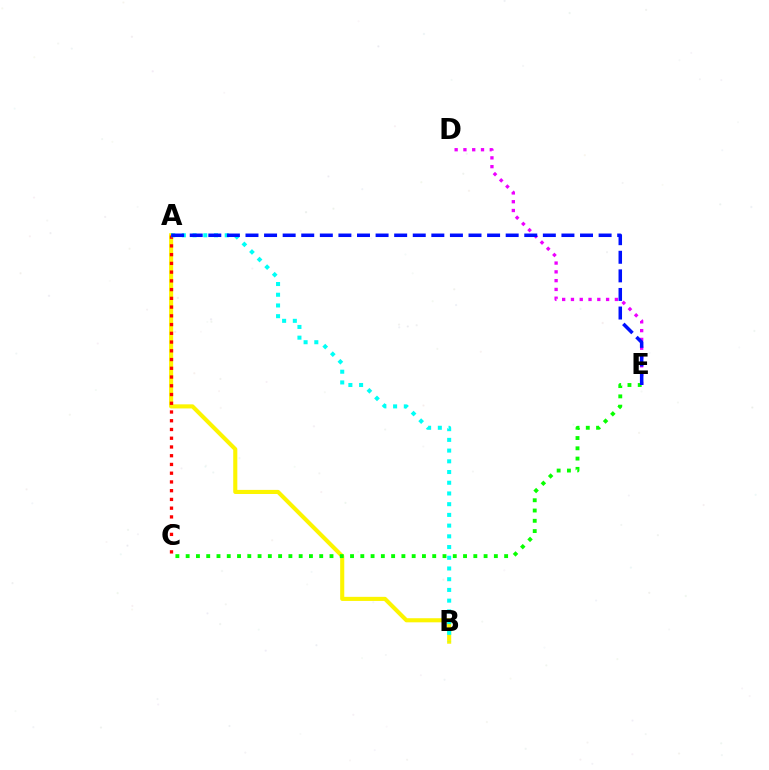{('A', 'B'): [{'color': '#fcf500', 'line_style': 'solid', 'thickness': 2.95}, {'color': '#00fff6', 'line_style': 'dotted', 'thickness': 2.91}], ('C', 'E'): [{'color': '#08ff00', 'line_style': 'dotted', 'thickness': 2.79}], ('A', 'C'): [{'color': '#ff0000', 'line_style': 'dotted', 'thickness': 2.38}], ('D', 'E'): [{'color': '#ee00ff', 'line_style': 'dotted', 'thickness': 2.39}], ('A', 'E'): [{'color': '#0010ff', 'line_style': 'dashed', 'thickness': 2.52}]}